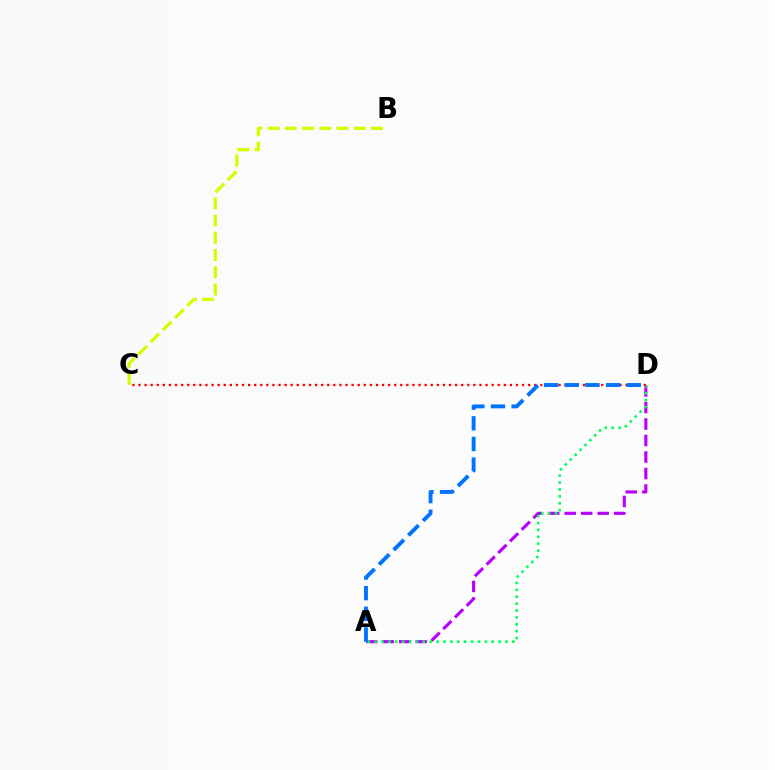{('A', 'D'): [{'color': '#b900ff', 'line_style': 'dashed', 'thickness': 2.24}, {'color': '#00ff5c', 'line_style': 'dotted', 'thickness': 1.87}, {'color': '#0074ff', 'line_style': 'dashed', 'thickness': 2.81}], ('C', 'D'): [{'color': '#ff0000', 'line_style': 'dotted', 'thickness': 1.65}], ('B', 'C'): [{'color': '#d1ff00', 'line_style': 'dashed', 'thickness': 2.34}]}